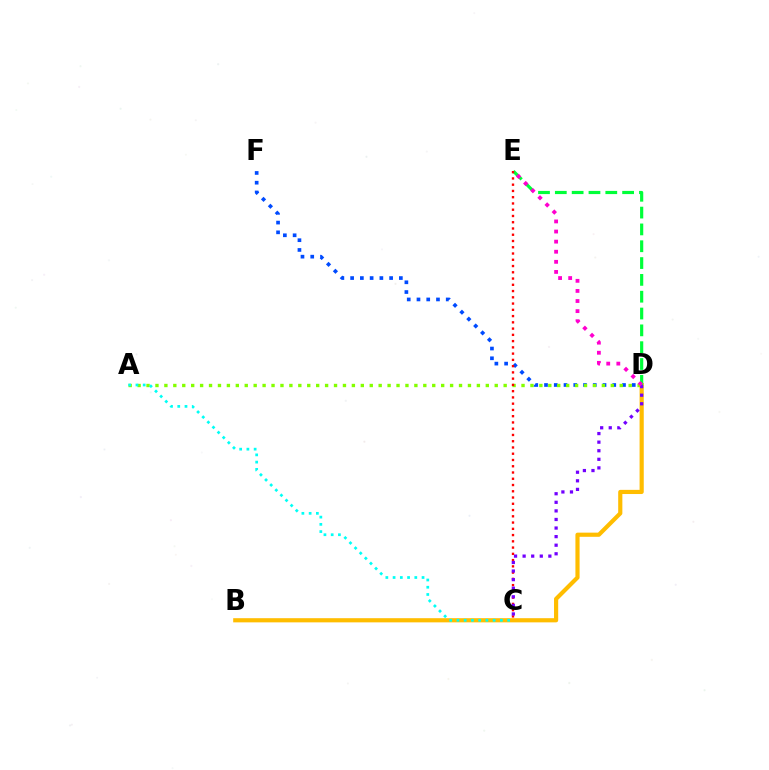{('D', 'F'): [{'color': '#004bff', 'line_style': 'dotted', 'thickness': 2.65}], ('A', 'D'): [{'color': '#84ff00', 'line_style': 'dotted', 'thickness': 2.43}], ('B', 'D'): [{'color': '#ffbd00', 'line_style': 'solid', 'thickness': 3.0}], ('A', 'C'): [{'color': '#00fff6', 'line_style': 'dotted', 'thickness': 1.97}], ('D', 'E'): [{'color': '#00ff39', 'line_style': 'dashed', 'thickness': 2.29}, {'color': '#ff00cf', 'line_style': 'dotted', 'thickness': 2.74}], ('C', 'E'): [{'color': '#ff0000', 'line_style': 'dotted', 'thickness': 1.7}], ('C', 'D'): [{'color': '#7200ff', 'line_style': 'dotted', 'thickness': 2.33}]}